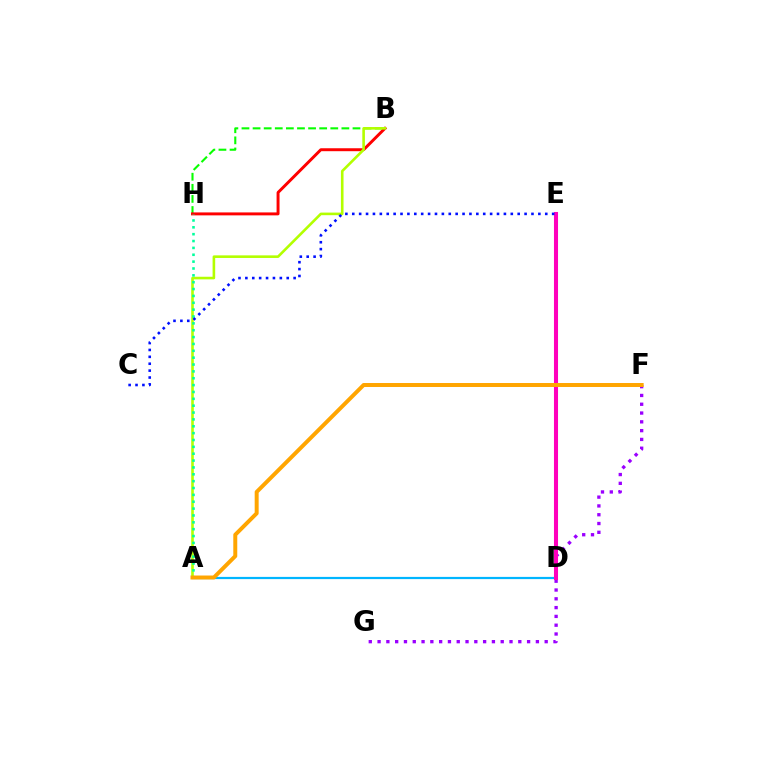{('A', 'D'): [{'color': '#00b5ff', 'line_style': 'solid', 'thickness': 1.59}], ('B', 'H'): [{'color': '#08ff00', 'line_style': 'dashed', 'thickness': 1.51}, {'color': '#ff0000', 'line_style': 'solid', 'thickness': 2.12}], ('F', 'G'): [{'color': '#9b00ff', 'line_style': 'dotted', 'thickness': 2.39}], ('A', 'B'): [{'color': '#b3ff00', 'line_style': 'solid', 'thickness': 1.88}], ('A', 'H'): [{'color': '#00ff9d', 'line_style': 'dotted', 'thickness': 1.86}], ('D', 'E'): [{'color': '#ff00bd', 'line_style': 'solid', 'thickness': 2.93}], ('C', 'E'): [{'color': '#0010ff', 'line_style': 'dotted', 'thickness': 1.87}], ('A', 'F'): [{'color': '#ffa500', 'line_style': 'solid', 'thickness': 2.86}]}